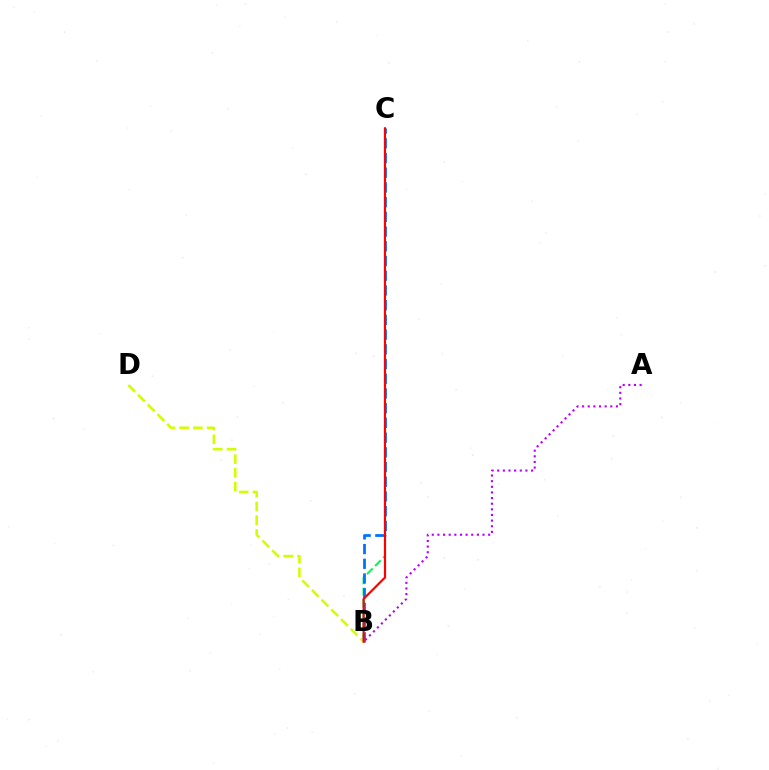{('B', 'C'): [{'color': '#00ff5c', 'line_style': 'dashed', 'thickness': 1.56}, {'color': '#0074ff', 'line_style': 'dashed', 'thickness': 2.0}, {'color': '#ff0000', 'line_style': 'solid', 'thickness': 1.56}], ('B', 'D'): [{'color': '#d1ff00', 'line_style': 'dashed', 'thickness': 1.87}], ('A', 'B'): [{'color': '#b900ff', 'line_style': 'dotted', 'thickness': 1.53}]}